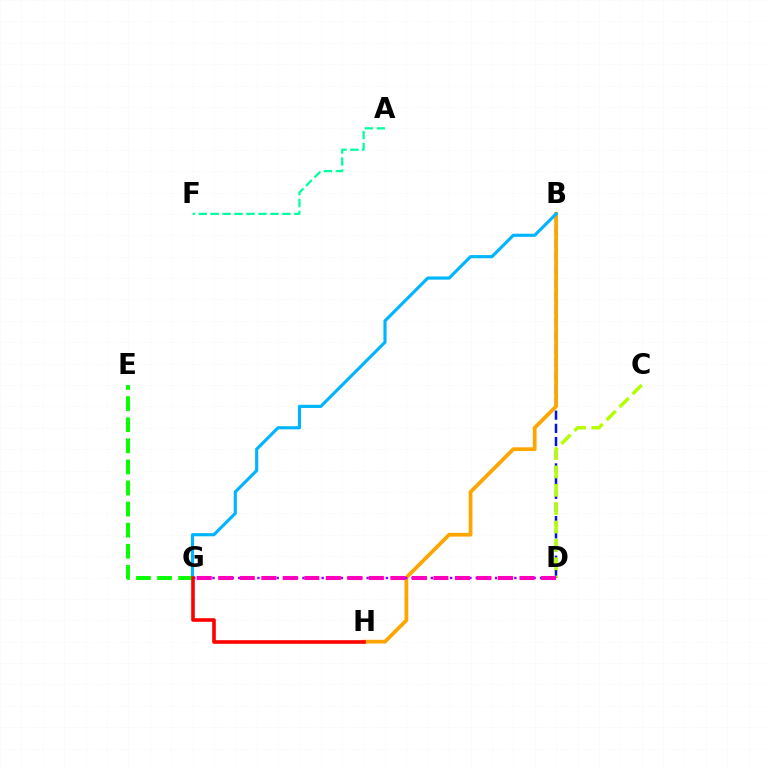{('B', 'D'): [{'color': '#0010ff', 'line_style': 'dashed', 'thickness': 1.79}], ('B', 'H'): [{'color': '#ffa500', 'line_style': 'solid', 'thickness': 2.69}], ('B', 'G'): [{'color': '#00b5ff', 'line_style': 'solid', 'thickness': 2.26}], ('A', 'F'): [{'color': '#00ff9d', 'line_style': 'dashed', 'thickness': 1.62}], ('E', 'G'): [{'color': '#08ff00', 'line_style': 'dashed', 'thickness': 2.87}], ('D', 'G'): [{'color': '#9b00ff', 'line_style': 'dotted', 'thickness': 1.75}, {'color': '#ff00bd', 'line_style': 'dashed', 'thickness': 2.92}], ('C', 'D'): [{'color': '#b3ff00', 'line_style': 'dashed', 'thickness': 2.49}], ('G', 'H'): [{'color': '#ff0000', 'line_style': 'solid', 'thickness': 2.59}]}